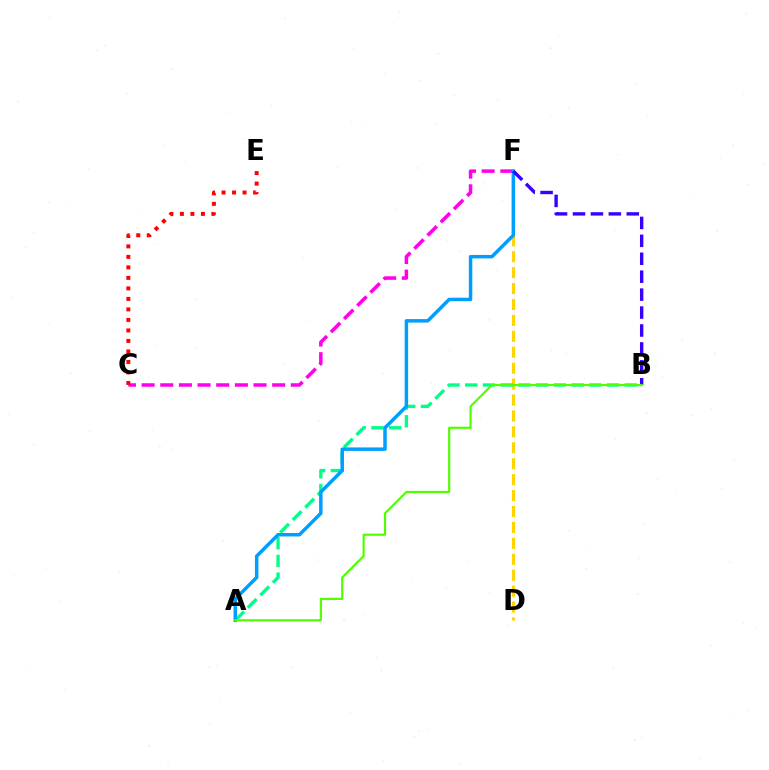{('C', 'F'): [{'color': '#ff00ed', 'line_style': 'dashed', 'thickness': 2.53}], ('D', 'F'): [{'color': '#ffd500', 'line_style': 'dashed', 'thickness': 2.16}], ('A', 'B'): [{'color': '#00ff86', 'line_style': 'dashed', 'thickness': 2.41}, {'color': '#4fff00', 'line_style': 'solid', 'thickness': 1.57}], ('A', 'F'): [{'color': '#009eff', 'line_style': 'solid', 'thickness': 2.5}], ('B', 'F'): [{'color': '#3700ff', 'line_style': 'dashed', 'thickness': 2.44}], ('C', 'E'): [{'color': '#ff0000', 'line_style': 'dotted', 'thickness': 2.85}]}